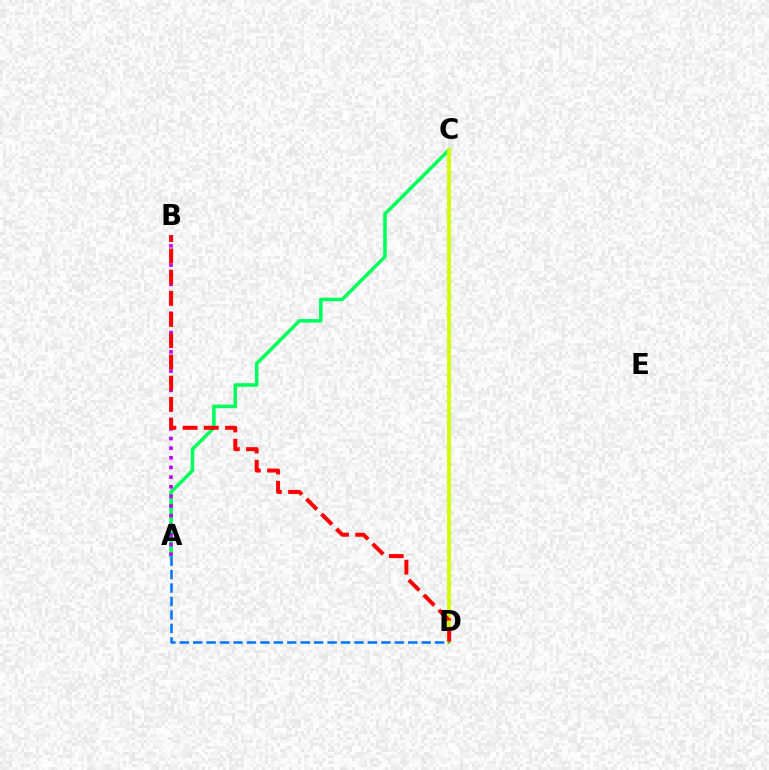{('A', 'C'): [{'color': '#00ff5c', 'line_style': 'solid', 'thickness': 2.57}], ('C', 'D'): [{'color': '#d1ff00', 'line_style': 'solid', 'thickness': 2.8}], ('A', 'B'): [{'color': '#b900ff', 'line_style': 'dotted', 'thickness': 2.62}], ('A', 'D'): [{'color': '#0074ff', 'line_style': 'dashed', 'thickness': 1.83}], ('B', 'D'): [{'color': '#ff0000', 'line_style': 'dashed', 'thickness': 2.88}]}